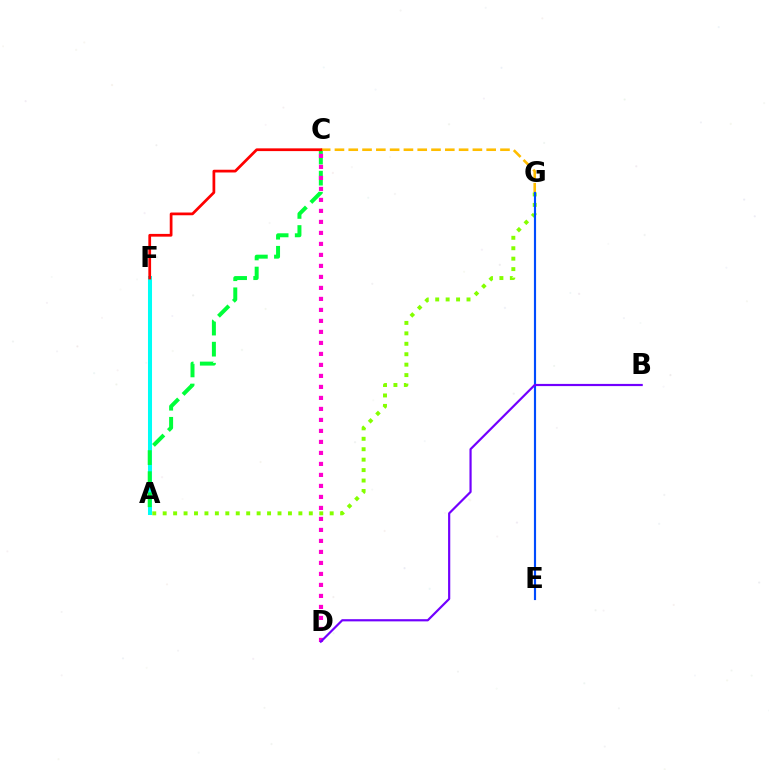{('A', 'F'): [{'color': '#00fff6', 'line_style': 'solid', 'thickness': 2.9}], ('A', 'C'): [{'color': '#00ff39', 'line_style': 'dashed', 'thickness': 2.86}], ('C', 'G'): [{'color': '#ffbd00', 'line_style': 'dashed', 'thickness': 1.87}], ('C', 'D'): [{'color': '#ff00cf', 'line_style': 'dotted', 'thickness': 2.99}], ('C', 'F'): [{'color': '#ff0000', 'line_style': 'solid', 'thickness': 1.97}], ('A', 'G'): [{'color': '#84ff00', 'line_style': 'dotted', 'thickness': 2.84}], ('E', 'G'): [{'color': '#004bff', 'line_style': 'solid', 'thickness': 1.55}], ('B', 'D'): [{'color': '#7200ff', 'line_style': 'solid', 'thickness': 1.57}]}